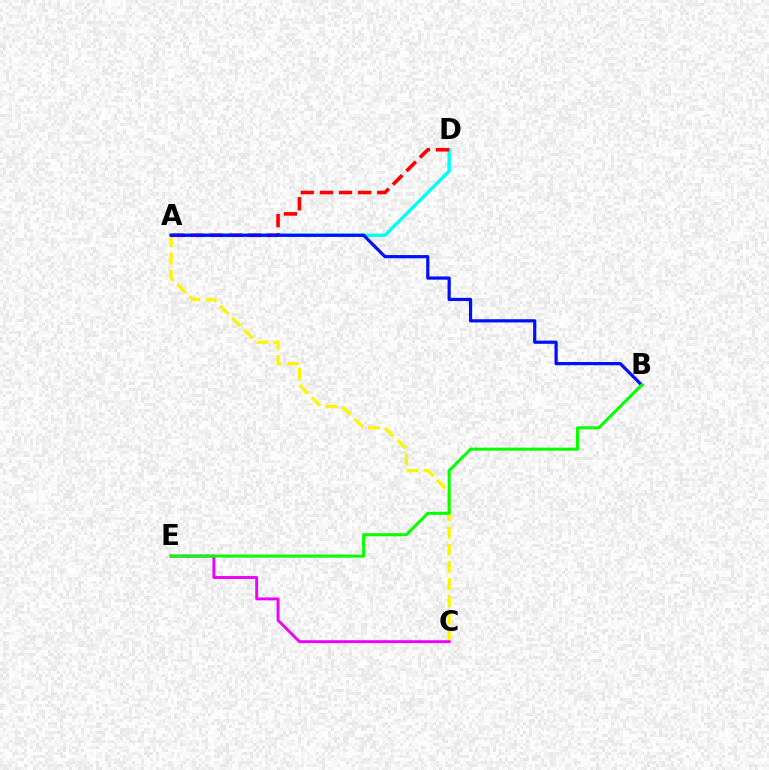{('A', 'D'): [{'color': '#00fff6', 'line_style': 'solid', 'thickness': 2.44}, {'color': '#ff0000', 'line_style': 'dashed', 'thickness': 2.6}], ('A', 'C'): [{'color': '#fcf500', 'line_style': 'dashed', 'thickness': 2.34}], ('C', 'E'): [{'color': '#ee00ff', 'line_style': 'solid', 'thickness': 2.08}], ('A', 'B'): [{'color': '#0010ff', 'line_style': 'solid', 'thickness': 2.31}], ('B', 'E'): [{'color': '#08ff00', 'line_style': 'solid', 'thickness': 2.18}]}